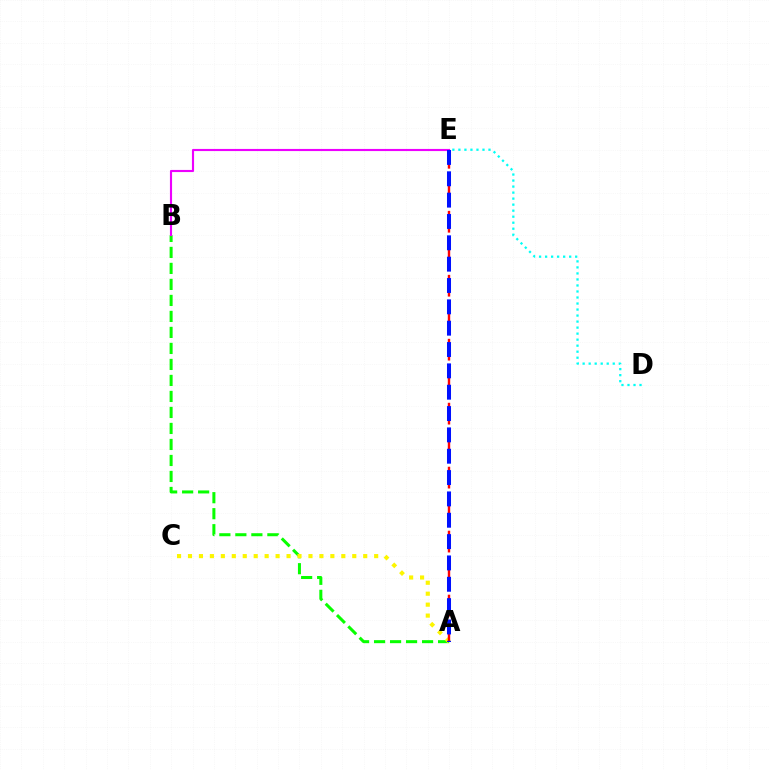{('A', 'B'): [{'color': '#08ff00', 'line_style': 'dashed', 'thickness': 2.17}], ('D', 'E'): [{'color': '#00fff6', 'line_style': 'dotted', 'thickness': 1.64}], ('B', 'E'): [{'color': '#ee00ff', 'line_style': 'solid', 'thickness': 1.54}], ('A', 'C'): [{'color': '#fcf500', 'line_style': 'dotted', 'thickness': 2.98}], ('A', 'E'): [{'color': '#ff0000', 'line_style': 'dashed', 'thickness': 1.74}, {'color': '#0010ff', 'line_style': 'dashed', 'thickness': 2.9}]}